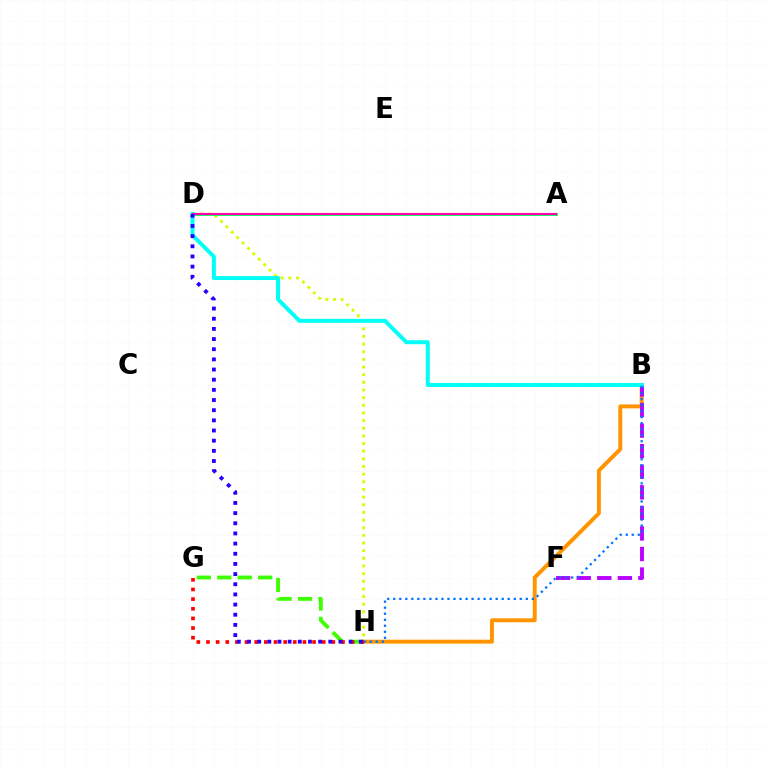{('G', 'H'): [{'color': '#3dff00', 'line_style': 'dashed', 'thickness': 2.77}, {'color': '#ff0000', 'line_style': 'dotted', 'thickness': 2.62}], ('D', 'H'): [{'color': '#d1ff00', 'line_style': 'dotted', 'thickness': 2.08}, {'color': '#2500ff', 'line_style': 'dotted', 'thickness': 2.76}], ('B', 'H'): [{'color': '#ff9400', 'line_style': 'solid', 'thickness': 2.84}, {'color': '#0074ff', 'line_style': 'dotted', 'thickness': 1.64}], ('A', 'D'): [{'color': '#00ff5c', 'line_style': 'solid', 'thickness': 2.05}, {'color': '#ff00ac', 'line_style': 'solid', 'thickness': 1.53}], ('B', 'F'): [{'color': '#b900ff', 'line_style': 'dashed', 'thickness': 2.79}], ('B', 'D'): [{'color': '#00fff6', 'line_style': 'solid', 'thickness': 2.85}]}